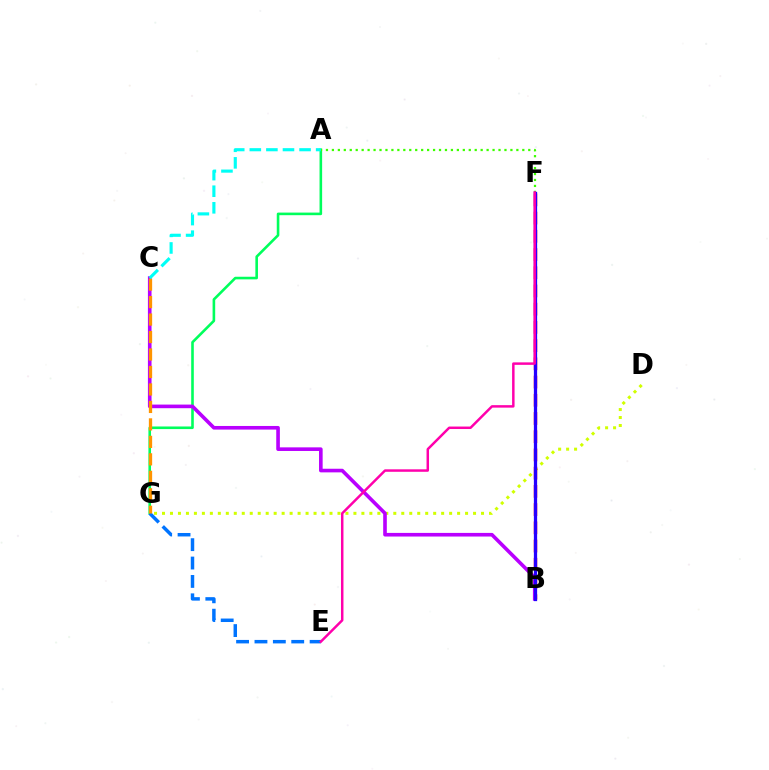{('D', 'G'): [{'color': '#d1ff00', 'line_style': 'dotted', 'thickness': 2.17}], ('B', 'F'): [{'color': '#ff0000', 'line_style': 'dashed', 'thickness': 2.48}, {'color': '#2500ff', 'line_style': 'solid', 'thickness': 2.34}], ('A', 'G'): [{'color': '#00ff5c', 'line_style': 'solid', 'thickness': 1.87}], ('E', 'G'): [{'color': '#0074ff', 'line_style': 'dashed', 'thickness': 2.5}], ('A', 'F'): [{'color': '#3dff00', 'line_style': 'dotted', 'thickness': 1.62}], ('B', 'C'): [{'color': '#b900ff', 'line_style': 'solid', 'thickness': 2.61}], ('C', 'G'): [{'color': '#ff9400', 'line_style': 'dashed', 'thickness': 2.37}], ('A', 'C'): [{'color': '#00fff6', 'line_style': 'dashed', 'thickness': 2.25}], ('E', 'F'): [{'color': '#ff00ac', 'line_style': 'solid', 'thickness': 1.78}]}